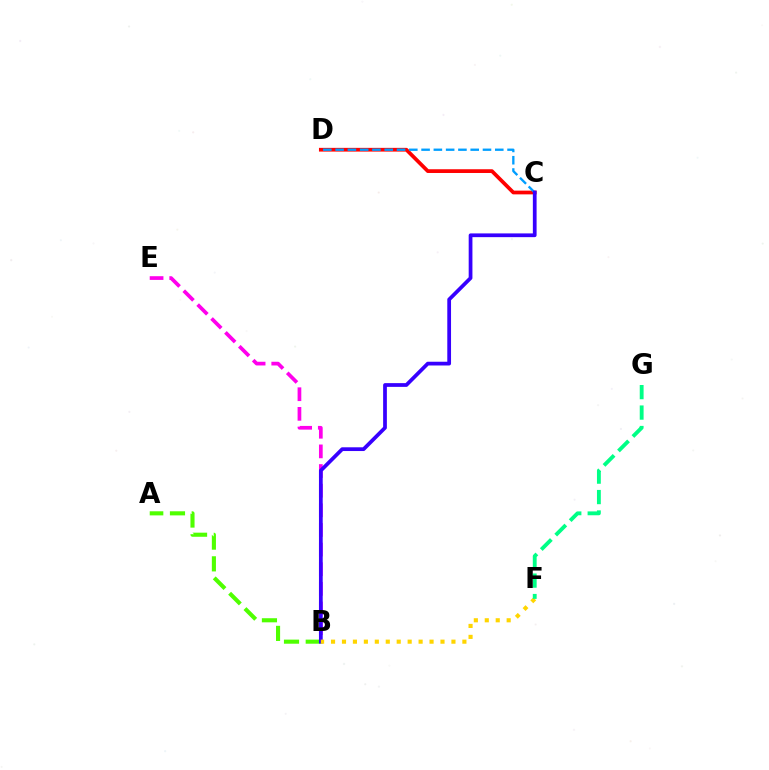{('A', 'B'): [{'color': '#4fff00', 'line_style': 'dashed', 'thickness': 2.95}], ('C', 'D'): [{'color': '#ff0000', 'line_style': 'solid', 'thickness': 2.69}, {'color': '#009eff', 'line_style': 'dashed', 'thickness': 1.67}], ('B', 'E'): [{'color': '#ff00ed', 'line_style': 'dashed', 'thickness': 2.67}], ('B', 'C'): [{'color': '#3700ff', 'line_style': 'solid', 'thickness': 2.7}], ('B', 'F'): [{'color': '#ffd500', 'line_style': 'dotted', 'thickness': 2.97}], ('F', 'G'): [{'color': '#00ff86', 'line_style': 'dashed', 'thickness': 2.78}]}